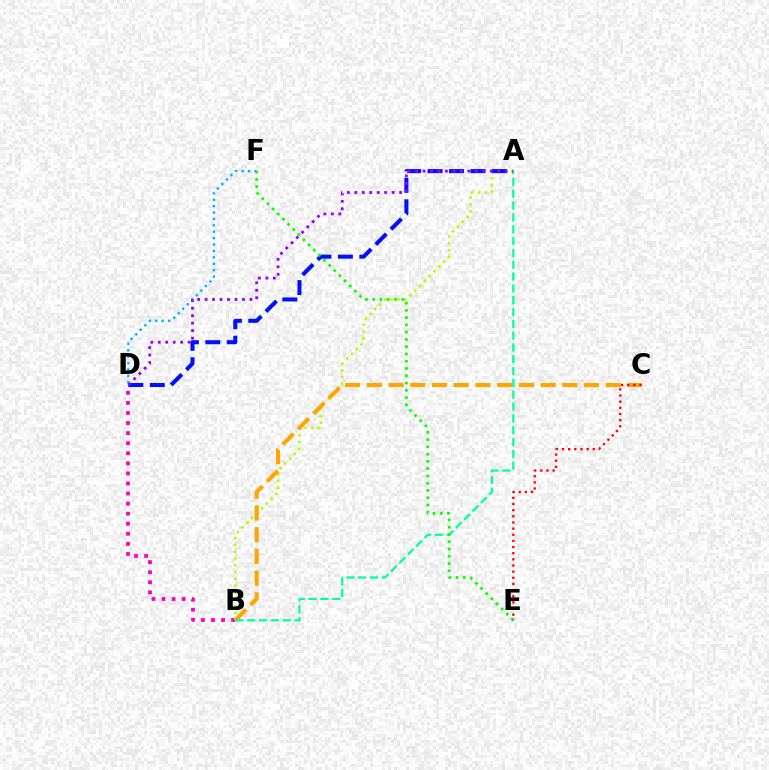{('B', 'D'): [{'color': '#ff00bd', 'line_style': 'dotted', 'thickness': 2.74}], ('D', 'F'): [{'color': '#00b5ff', 'line_style': 'dotted', 'thickness': 1.74}], ('A', 'B'): [{'color': '#b3ff00', 'line_style': 'dotted', 'thickness': 1.85}, {'color': '#00ff9d', 'line_style': 'dashed', 'thickness': 1.61}], ('B', 'C'): [{'color': '#ffa500', 'line_style': 'dashed', 'thickness': 2.95}], ('A', 'D'): [{'color': '#0010ff', 'line_style': 'dashed', 'thickness': 2.91}, {'color': '#9b00ff', 'line_style': 'dotted', 'thickness': 2.03}], ('E', 'F'): [{'color': '#08ff00', 'line_style': 'dotted', 'thickness': 1.97}], ('C', 'E'): [{'color': '#ff0000', 'line_style': 'dotted', 'thickness': 1.67}]}